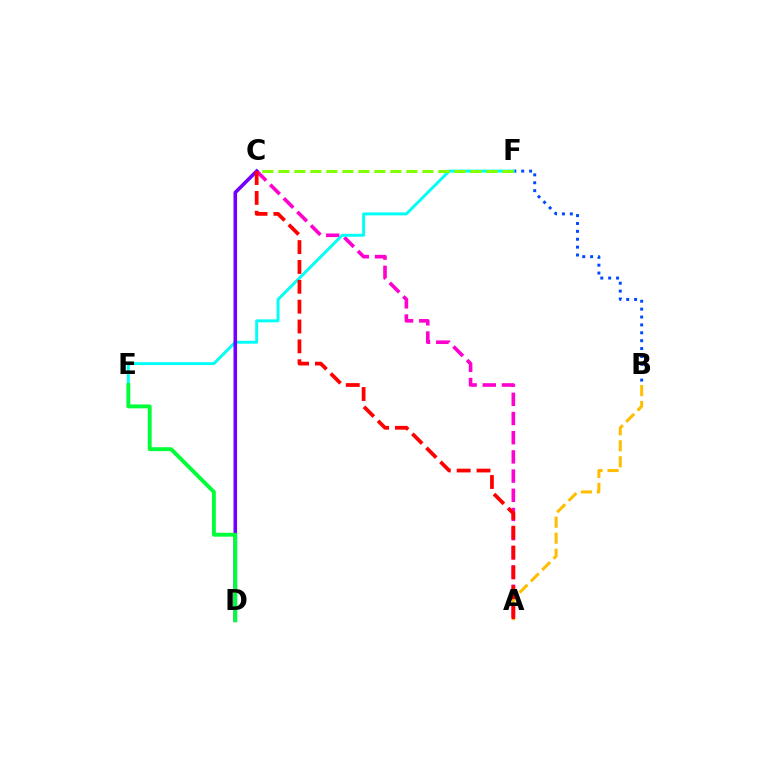{('A', 'B'): [{'color': '#ffbd00', 'line_style': 'dashed', 'thickness': 2.17}], ('A', 'C'): [{'color': '#ff00cf', 'line_style': 'dashed', 'thickness': 2.61}, {'color': '#ff0000', 'line_style': 'dashed', 'thickness': 2.7}], ('B', 'F'): [{'color': '#004bff', 'line_style': 'dotted', 'thickness': 2.14}], ('E', 'F'): [{'color': '#00fff6', 'line_style': 'solid', 'thickness': 2.12}], ('C', 'D'): [{'color': '#7200ff', 'line_style': 'solid', 'thickness': 2.59}], ('C', 'F'): [{'color': '#84ff00', 'line_style': 'dashed', 'thickness': 2.17}], ('D', 'E'): [{'color': '#00ff39', 'line_style': 'solid', 'thickness': 2.8}]}